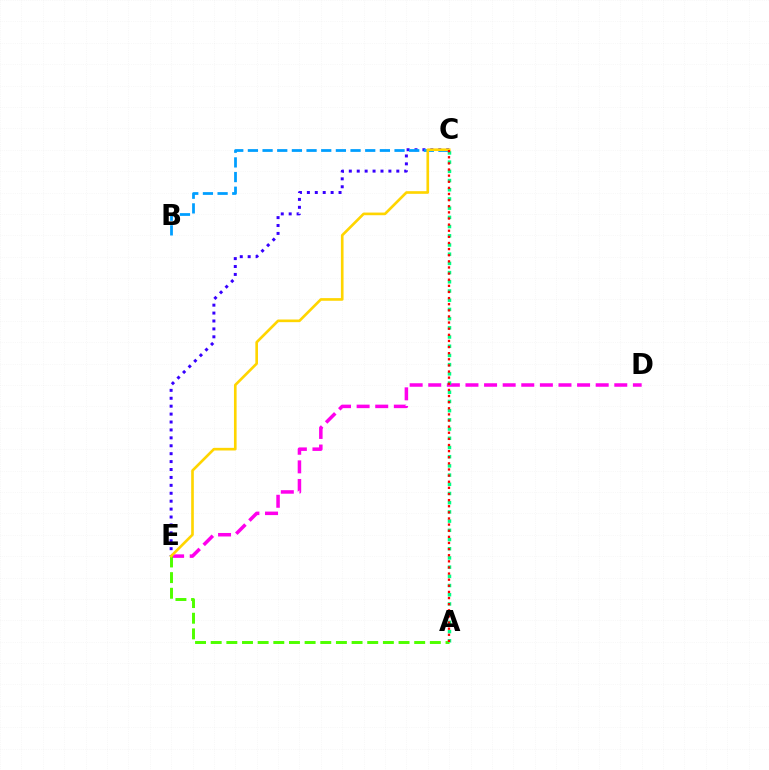{('D', 'E'): [{'color': '#ff00ed', 'line_style': 'dashed', 'thickness': 2.53}], ('A', 'E'): [{'color': '#4fff00', 'line_style': 'dashed', 'thickness': 2.13}], ('C', 'E'): [{'color': '#3700ff', 'line_style': 'dotted', 'thickness': 2.15}, {'color': '#ffd500', 'line_style': 'solid', 'thickness': 1.91}], ('B', 'C'): [{'color': '#009eff', 'line_style': 'dashed', 'thickness': 1.99}], ('A', 'C'): [{'color': '#00ff86', 'line_style': 'dotted', 'thickness': 2.5}, {'color': '#ff0000', 'line_style': 'dotted', 'thickness': 1.66}]}